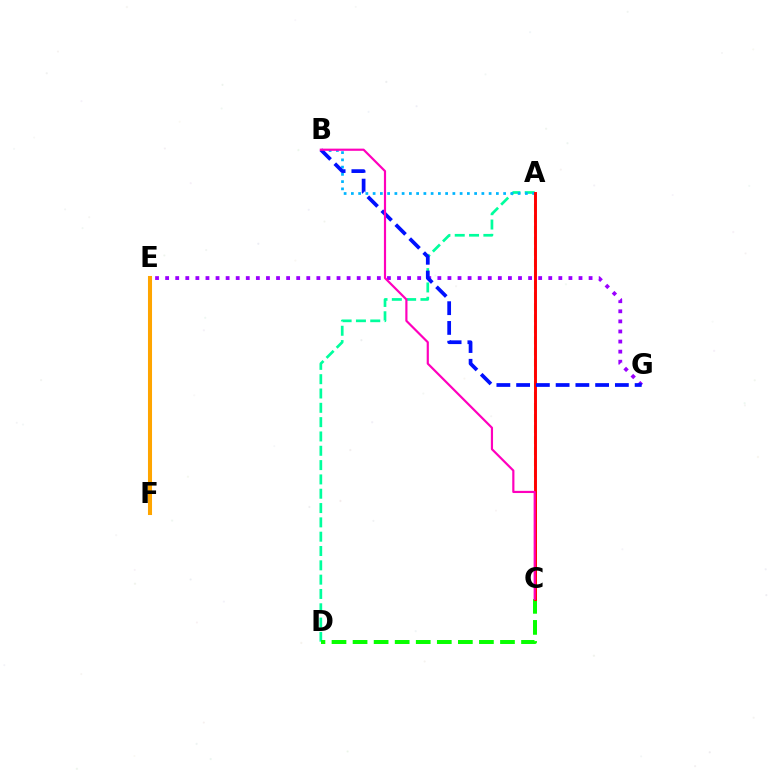{('E', 'F'): [{'color': '#ffa500', 'line_style': 'solid', 'thickness': 2.93}], ('A', 'D'): [{'color': '#00ff9d', 'line_style': 'dashed', 'thickness': 1.95}], ('E', 'G'): [{'color': '#9b00ff', 'line_style': 'dotted', 'thickness': 2.74}], ('C', 'D'): [{'color': '#08ff00', 'line_style': 'dashed', 'thickness': 2.86}], ('A', 'B'): [{'color': '#00b5ff', 'line_style': 'dotted', 'thickness': 1.97}], ('A', 'C'): [{'color': '#b3ff00', 'line_style': 'dashed', 'thickness': 1.5}, {'color': '#ff0000', 'line_style': 'solid', 'thickness': 2.11}], ('B', 'G'): [{'color': '#0010ff', 'line_style': 'dashed', 'thickness': 2.68}], ('B', 'C'): [{'color': '#ff00bd', 'line_style': 'solid', 'thickness': 1.57}]}